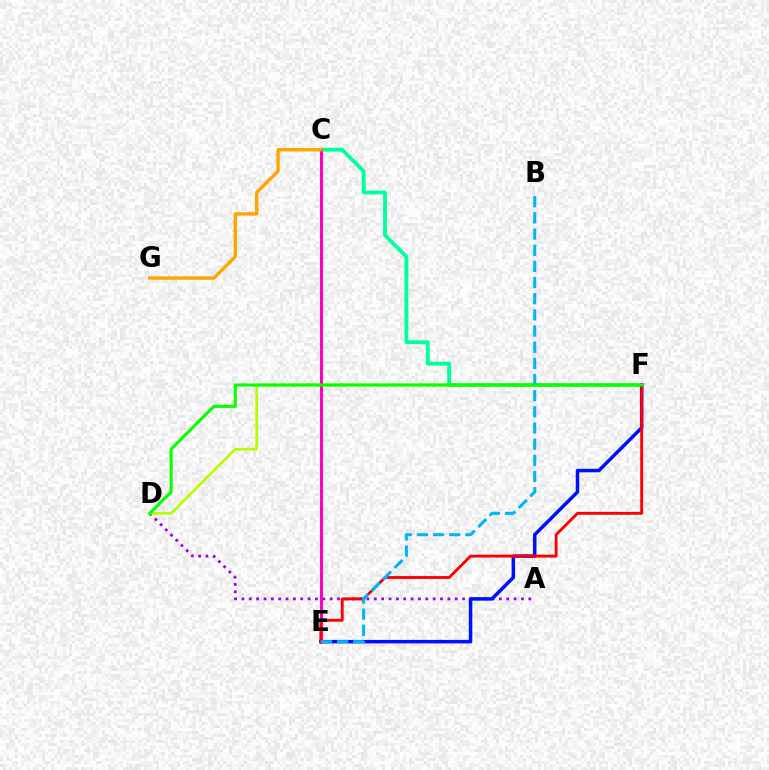{('A', 'D'): [{'color': '#9b00ff', 'line_style': 'dotted', 'thickness': 2.0}], ('C', 'F'): [{'color': '#00ff9d', 'line_style': 'solid', 'thickness': 2.74}], ('D', 'F'): [{'color': '#b3ff00', 'line_style': 'solid', 'thickness': 1.89}, {'color': '#08ff00', 'line_style': 'solid', 'thickness': 2.23}], ('E', 'F'): [{'color': '#0010ff', 'line_style': 'solid', 'thickness': 2.52}, {'color': '#ff0000', 'line_style': 'solid', 'thickness': 2.07}], ('C', 'E'): [{'color': '#ff00bd', 'line_style': 'solid', 'thickness': 2.19}], ('C', 'G'): [{'color': '#ffa500', 'line_style': 'solid', 'thickness': 2.45}], ('B', 'E'): [{'color': '#00b5ff', 'line_style': 'dashed', 'thickness': 2.2}]}